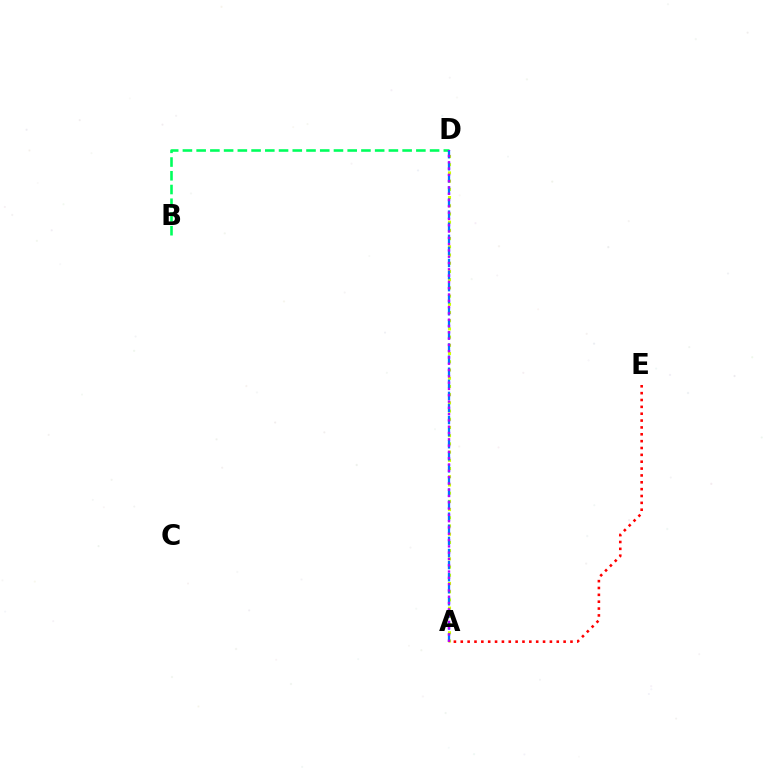{('A', 'D'): [{'color': '#d1ff00', 'line_style': 'dotted', 'thickness': 2.23}, {'color': '#0074ff', 'line_style': 'dashed', 'thickness': 1.64}, {'color': '#b900ff', 'line_style': 'dotted', 'thickness': 1.71}], ('B', 'D'): [{'color': '#00ff5c', 'line_style': 'dashed', 'thickness': 1.87}], ('A', 'E'): [{'color': '#ff0000', 'line_style': 'dotted', 'thickness': 1.86}]}